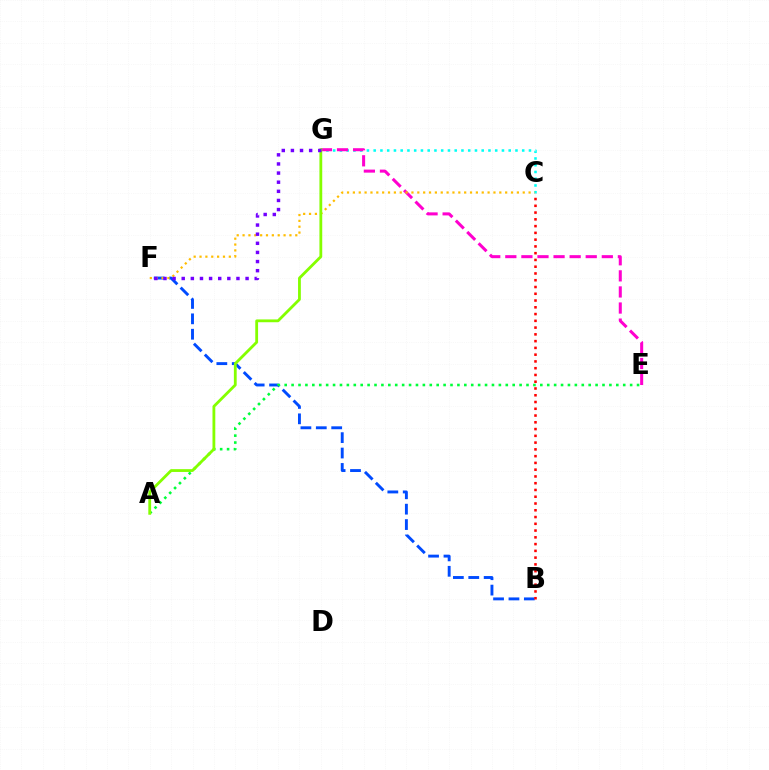{('C', 'G'): [{'color': '#00fff6', 'line_style': 'dotted', 'thickness': 1.83}], ('E', 'G'): [{'color': '#ff00cf', 'line_style': 'dashed', 'thickness': 2.18}], ('B', 'F'): [{'color': '#004bff', 'line_style': 'dashed', 'thickness': 2.09}], ('B', 'C'): [{'color': '#ff0000', 'line_style': 'dotted', 'thickness': 1.84}], ('C', 'F'): [{'color': '#ffbd00', 'line_style': 'dotted', 'thickness': 1.59}], ('A', 'E'): [{'color': '#00ff39', 'line_style': 'dotted', 'thickness': 1.88}], ('A', 'G'): [{'color': '#84ff00', 'line_style': 'solid', 'thickness': 2.02}], ('F', 'G'): [{'color': '#7200ff', 'line_style': 'dotted', 'thickness': 2.48}]}